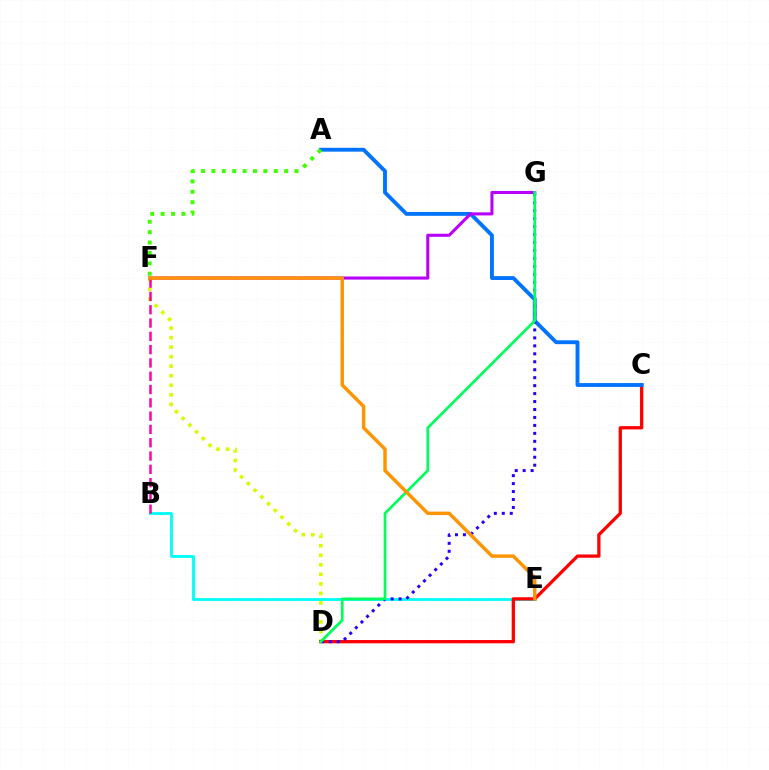{('B', 'E'): [{'color': '#00fff6', 'line_style': 'solid', 'thickness': 2.03}], ('D', 'F'): [{'color': '#d1ff00', 'line_style': 'dotted', 'thickness': 2.59}], ('C', 'D'): [{'color': '#ff0000', 'line_style': 'solid', 'thickness': 2.36}], ('B', 'F'): [{'color': '#ff00ac', 'line_style': 'dashed', 'thickness': 1.81}], ('A', 'C'): [{'color': '#0074ff', 'line_style': 'solid', 'thickness': 2.78}], ('D', 'G'): [{'color': '#2500ff', 'line_style': 'dotted', 'thickness': 2.16}, {'color': '#00ff5c', 'line_style': 'solid', 'thickness': 1.96}], ('F', 'G'): [{'color': '#b900ff', 'line_style': 'solid', 'thickness': 2.2}], ('A', 'F'): [{'color': '#3dff00', 'line_style': 'dotted', 'thickness': 2.82}], ('E', 'F'): [{'color': '#ff9400', 'line_style': 'solid', 'thickness': 2.48}]}